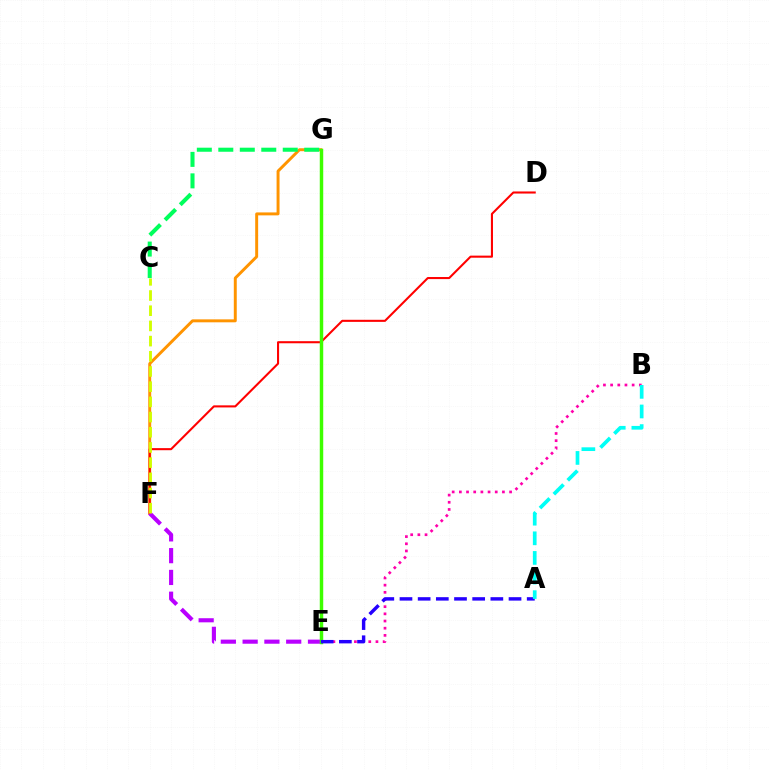{('F', 'G'): [{'color': '#ff9400', 'line_style': 'solid', 'thickness': 2.12}], ('C', 'G'): [{'color': '#00ff5c', 'line_style': 'dashed', 'thickness': 2.92}], ('D', 'F'): [{'color': '#ff0000', 'line_style': 'solid', 'thickness': 1.5}], ('E', 'G'): [{'color': '#0074ff', 'line_style': 'solid', 'thickness': 1.83}, {'color': '#3dff00', 'line_style': 'solid', 'thickness': 2.49}], ('E', 'F'): [{'color': '#b900ff', 'line_style': 'dashed', 'thickness': 2.96}], ('B', 'E'): [{'color': '#ff00ac', 'line_style': 'dotted', 'thickness': 1.95}], ('C', 'F'): [{'color': '#d1ff00', 'line_style': 'dashed', 'thickness': 2.06}], ('A', 'E'): [{'color': '#2500ff', 'line_style': 'dashed', 'thickness': 2.47}], ('A', 'B'): [{'color': '#00fff6', 'line_style': 'dashed', 'thickness': 2.67}]}